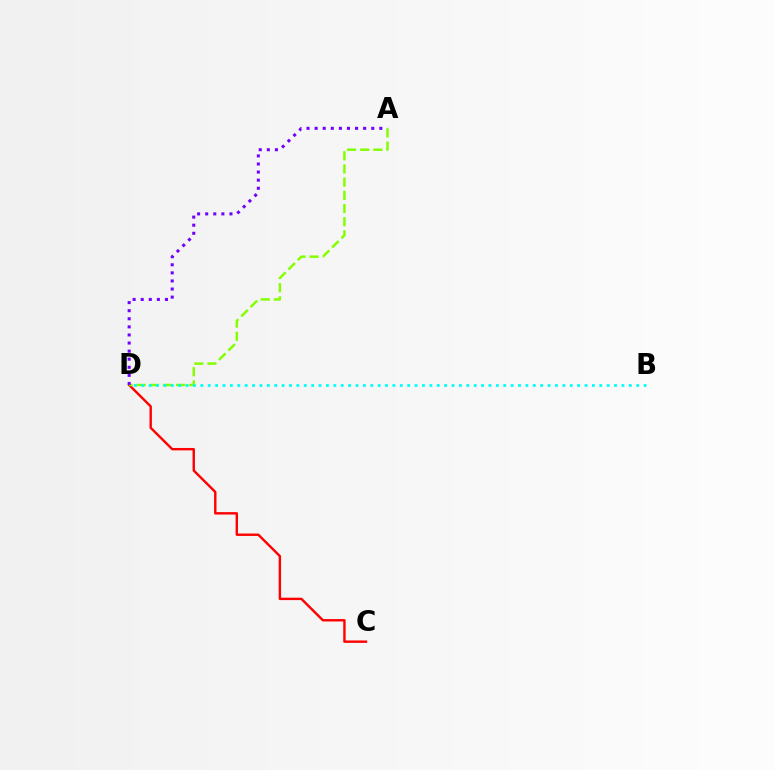{('C', 'D'): [{'color': '#ff0000', 'line_style': 'solid', 'thickness': 1.73}], ('A', 'D'): [{'color': '#84ff00', 'line_style': 'dashed', 'thickness': 1.79}, {'color': '#7200ff', 'line_style': 'dotted', 'thickness': 2.2}], ('B', 'D'): [{'color': '#00fff6', 'line_style': 'dotted', 'thickness': 2.01}]}